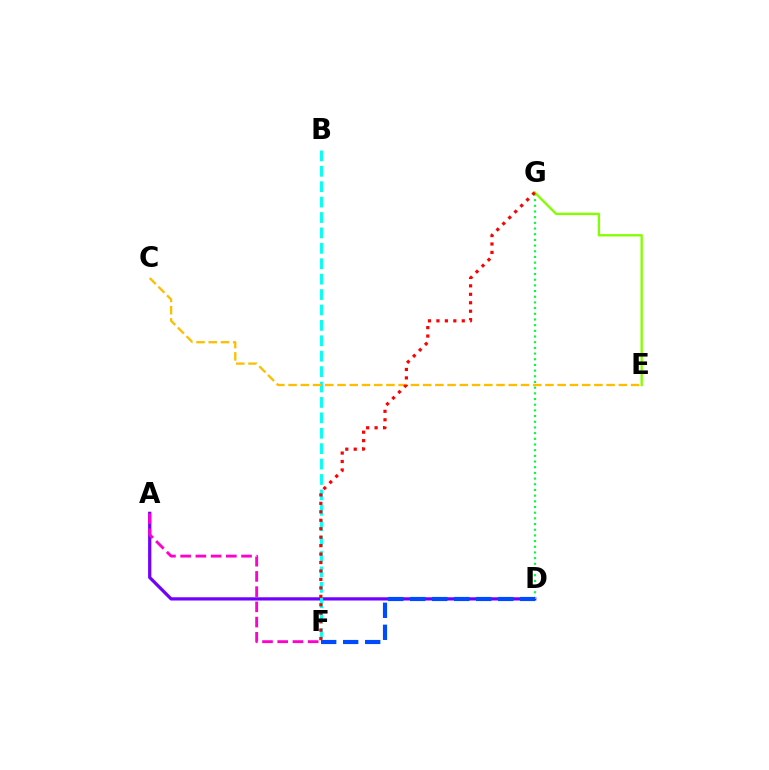{('A', 'D'): [{'color': '#7200ff', 'line_style': 'solid', 'thickness': 2.34}], ('D', 'G'): [{'color': '#00ff39', 'line_style': 'dotted', 'thickness': 1.54}], ('E', 'G'): [{'color': '#84ff00', 'line_style': 'solid', 'thickness': 1.7}], ('D', 'F'): [{'color': '#004bff', 'line_style': 'dashed', 'thickness': 2.99}], ('A', 'F'): [{'color': '#ff00cf', 'line_style': 'dashed', 'thickness': 2.07}], ('B', 'F'): [{'color': '#00fff6', 'line_style': 'dashed', 'thickness': 2.09}], ('C', 'E'): [{'color': '#ffbd00', 'line_style': 'dashed', 'thickness': 1.66}], ('F', 'G'): [{'color': '#ff0000', 'line_style': 'dotted', 'thickness': 2.3}]}